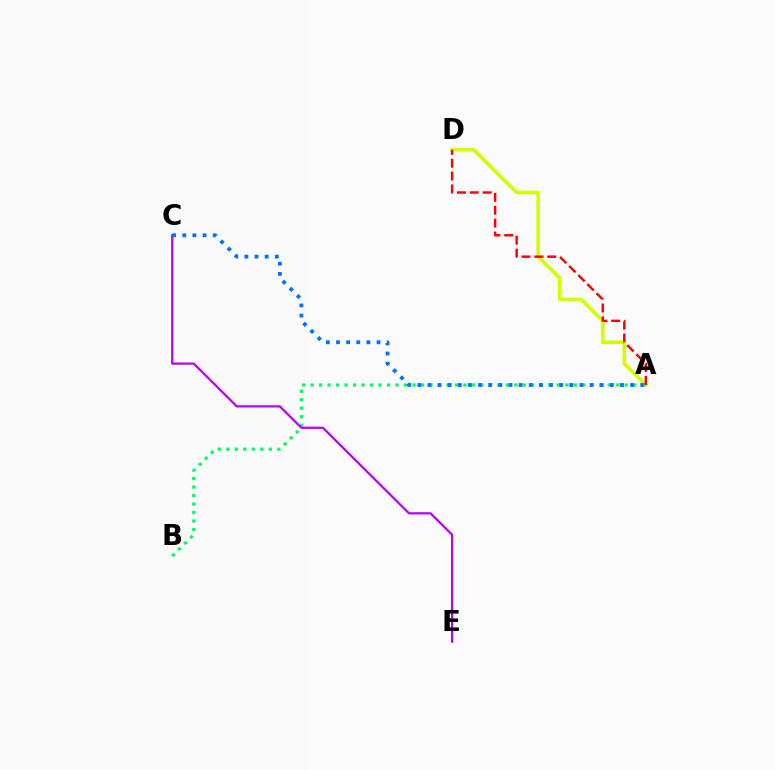{('A', 'D'): [{'color': '#d1ff00', 'line_style': 'solid', 'thickness': 2.63}, {'color': '#ff0000', 'line_style': 'dashed', 'thickness': 1.75}], ('A', 'B'): [{'color': '#00ff5c', 'line_style': 'dotted', 'thickness': 2.31}], ('C', 'E'): [{'color': '#b900ff', 'line_style': 'solid', 'thickness': 1.61}], ('A', 'C'): [{'color': '#0074ff', 'line_style': 'dotted', 'thickness': 2.75}]}